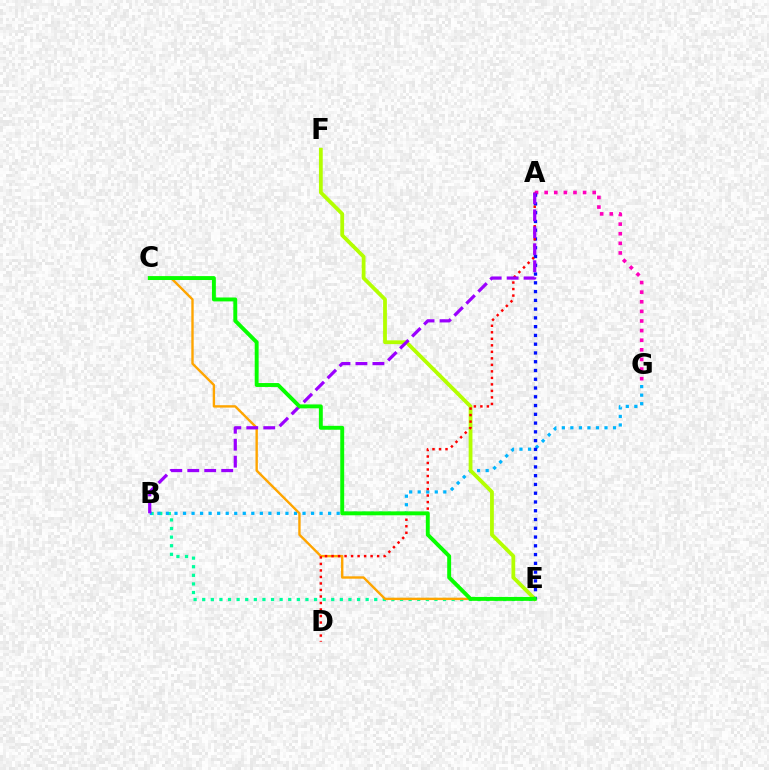{('A', 'G'): [{'color': '#ff00bd', 'line_style': 'dotted', 'thickness': 2.61}], ('B', 'E'): [{'color': '#00ff9d', 'line_style': 'dotted', 'thickness': 2.34}], ('B', 'G'): [{'color': '#00b5ff', 'line_style': 'dotted', 'thickness': 2.32}], ('E', 'F'): [{'color': '#b3ff00', 'line_style': 'solid', 'thickness': 2.73}], ('A', 'E'): [{'color': '#0010ff', 'line_style': 'dotted', 'thickness': 2.38}], ('C', 'E'): [{'color': '#ffa500', 'line_style': 'solid', 'thickness': 1.72}, {'color': '#08ff00', 'line_style': 'solid', 'thickness': 2.82}], ('A', 'D'): [{'color': '#ff0000', 'line_style': 'dotted', 'thickness': 1.77}], ('A', 'B'): [{'color': '#9b00ff', 'line_style': 'dashed', 'thickness': 2.3}]}